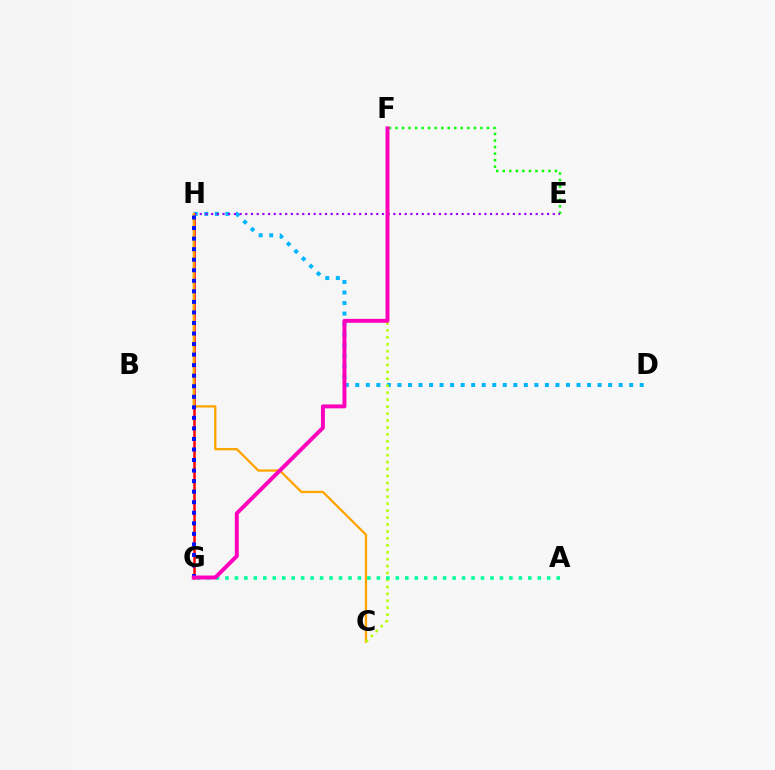{('E', 'F'): [{'color': '#08ff00', 'line_style': 'dotted', 'thickness': 1.78}], ('G', 'H'): [{'color': '#ff0000', 'line_style': 'solid', 'thickness': 1.81}, {'color': '#0010ff', 'line_style': 'dotted', 'thickness': 2.86}], ('D', 'H'): [{'color': '#00b5ff', 'line_style': 'dotted', 'thickness': 2.86}], ('E', 'H'): [{'color': '#9b00ff', 'line_style': 'dotted', 'thickness': 1.55}], ('C', 'H'): [{'color': '#ffa500', 'line_style': 'solid', 'thickness': 1.65}], ('C', 'F'): [{'color': '#b3ff00', 'line_style': 'dotted', 'thickness': 1.88}], ('A', 'G'): [{'color': '#00ff9d', 'line_style': 'dotted', 'thickness': 2.57}], ('F', 'G'): [{'color': '#ff00bd', 'line_style': 'solid', 'thickness': 2.84}]}